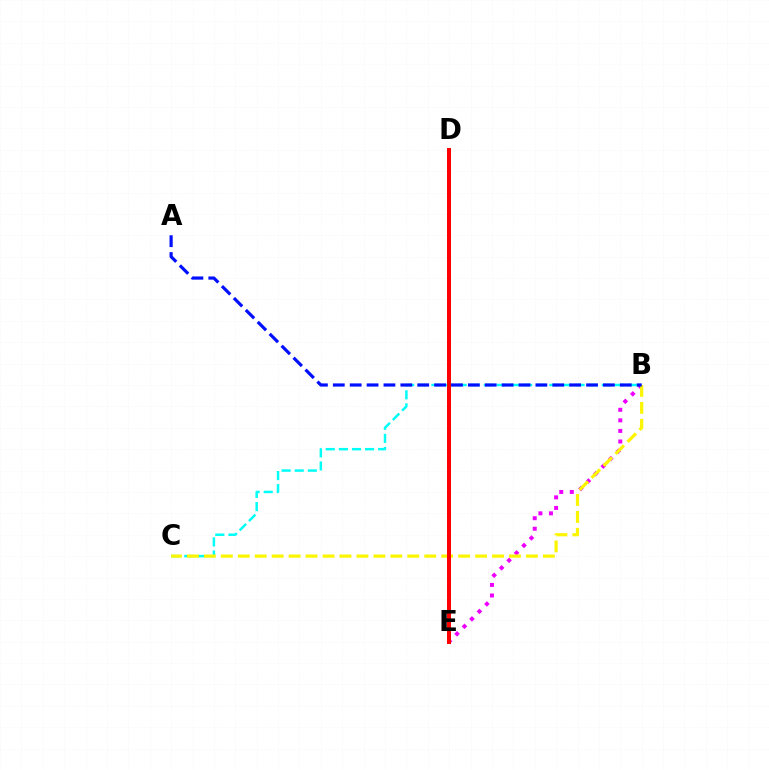{('B', 'C'): [{'color': '#00fff6', 'line_style': 'dashed', 'thickness': 1.78}, {'color': '#fcf500', 'line_style': 'dashed', 'thickness': 2.3}], ('B', 'E'): [{'color': '#ee00ff', 'line_style': 'dotted', 'thickness': 2.87}], ('D', 'E'): [{'color': '#08ff00', 'line_style': 'dotted', 'thickness': 2.9}, {'color': '#ff0000', 'line_style': 'solid', 'thickness': 2.87}], ('A', 'B'): [{'color': '#0010ff', 'line_style': 'dashed', 'thickness': 2.29}]}